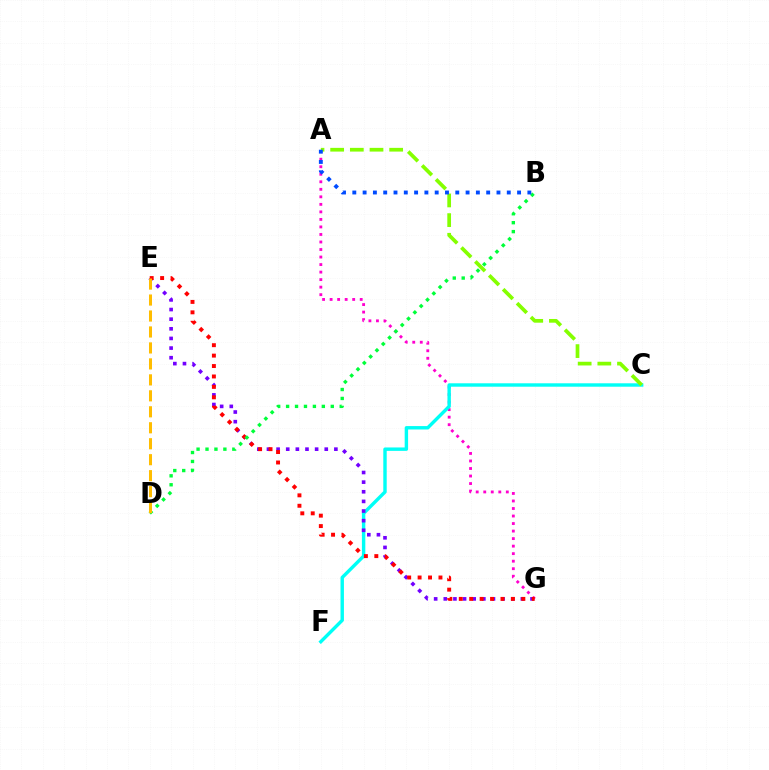{('A', 'G'): [{'color': '#ff00cf', 'line_style': 'dotted', 'thickness': 2.04}], ('C', 'F'): [{'color': '#00fff6', 'line_style': 'solid', 'thickness': 2.46}], ('E', 'G'): [{'color': '#7200ff', 'line_style': 'dotted', 'thickness': 2.62}, {'color': '#ff0000', 'line_style': 'dotted', 'thickness': 2.83}], ('B', 'D'): [{'color': '#00ff39', 'line_style': 'dotted', 'thickness': 2.43}], ('A', 'C'): [{'color': '#84ff00', 'line_style': 'dashed', 'thickness': 2.67}], ('A', 'B'): [{'color': '#004bff', 'line_style': 'dotted', 'thickness': 2.8}], ('D', 'E'): [{'color': '#ffbd00', 'line_style': 'dashed', 'thickness': 2.17}]}